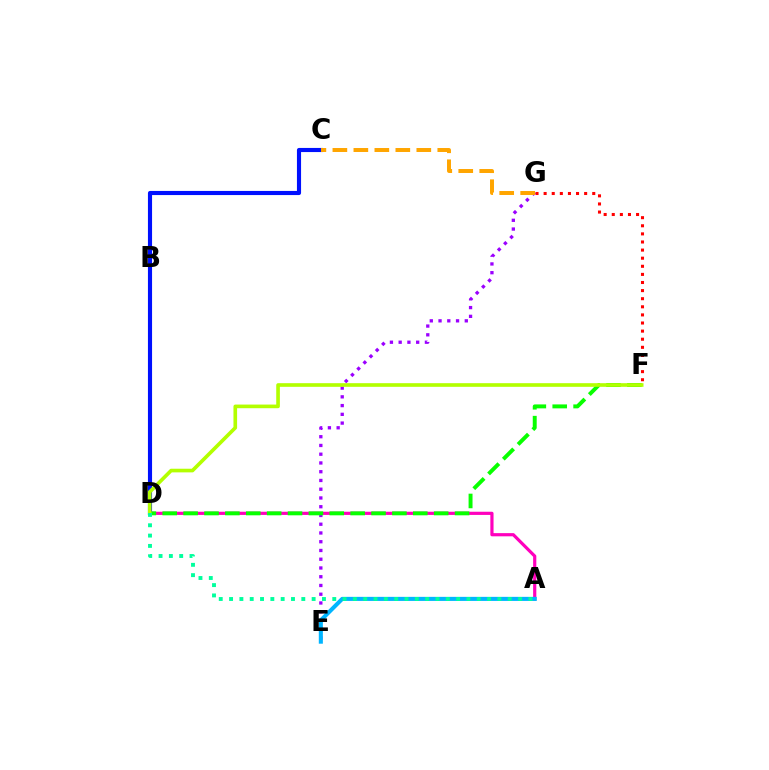{('A', 'D'): [{'color': '#ff00bd', 'line_style': 'solid', 'thickness': 2.3}, {'color': '#00ff9d', 'line_style': 'dotted', 'thickness': 2.8}], ('E', 'G'): [{'color': '#9b00ff', 'line_style': 'dotted', 'thickness': 2.38}], ('C', 'D'): [{'color': '#0010ff', 'line_style': 'solid', 'thickness': 2.97}], ('C', 'G'): [{'color': '#ffa500', 'line_style': 'dashed', 'thickness': 2.85}], ('A', 'E'): [{'color': '#00b5ff', 'line_style': 'solid', 'thickness': 2.93}], ('D', 'F'): [{'color': '#08ff00', 'line_style': 'dashed', 'thickness': 2.84}, {'color': '#b3ff00', 'line_style': 'solid', 'thickness': 2.62}], ('F', 'G'): [{'color': '#ff0000', 'line_style': 'dotted', 'thickness': 2.2}]}